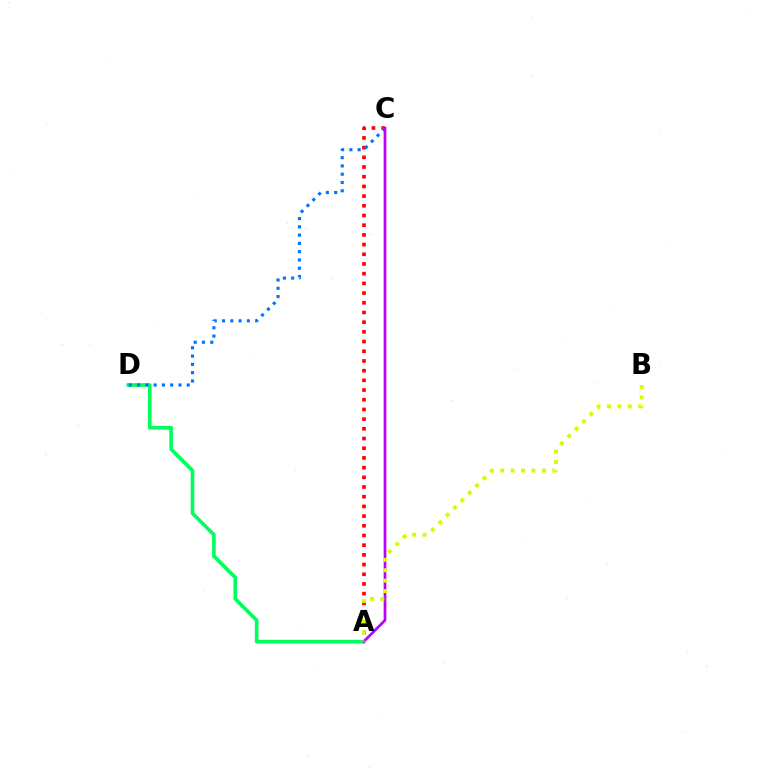{('A', 'C'): [{'color': '#ff0000', 'line_style': 'dotted', 'thickness': 2.63}, {'color': '#b900ff', 'line_style': 'solid', 'thickness': 1.95}], ('A', 'D'): [{'color': '#00ff5c', 'line_style': 'solid', 'thickness': 2.63}], ('C', 'D'): [{'color': '#0074ff', 'line_style': 'dotted', 'thickness': 2.25}], ('A', 'B'): [{'color': '#d1ff00', 'line_style': 'dotted', 'thickness': 2.83}]}